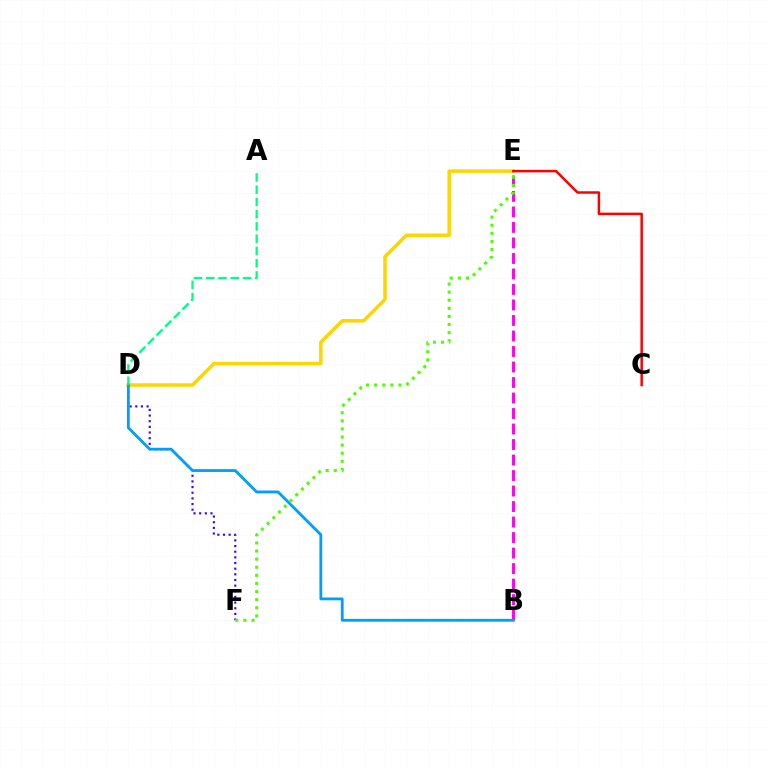{('B', 'E'): [{'color': '#ff00ed', 'line_style': 'dashed', 'thickness': 2.11}], ('D', 'E'): [{'color': '#ffd500', 'line_style': 'solid', 'thickness': 2.53}], ('C', 'E'): [{'color': '#ff0000', 'line_style': 'solid', 'thickness': 1.79}], ('D', 'F'): [{'color': '#3700ff', 'line_style': 'dotted', 'thickness': 1.54}], ('B', 'D'): [{'color': '#009eff', 'line_style': 'solid', 'thickness': 2.02}], ('A', 'D'): [{'color': '#00ff86', 'line_style': 'dashed', 'thickness': 1.66}], ('E', 'F'): [{'color': '#4fff00', 'line_style': 'dotted', 'thickness': 2.2}]}